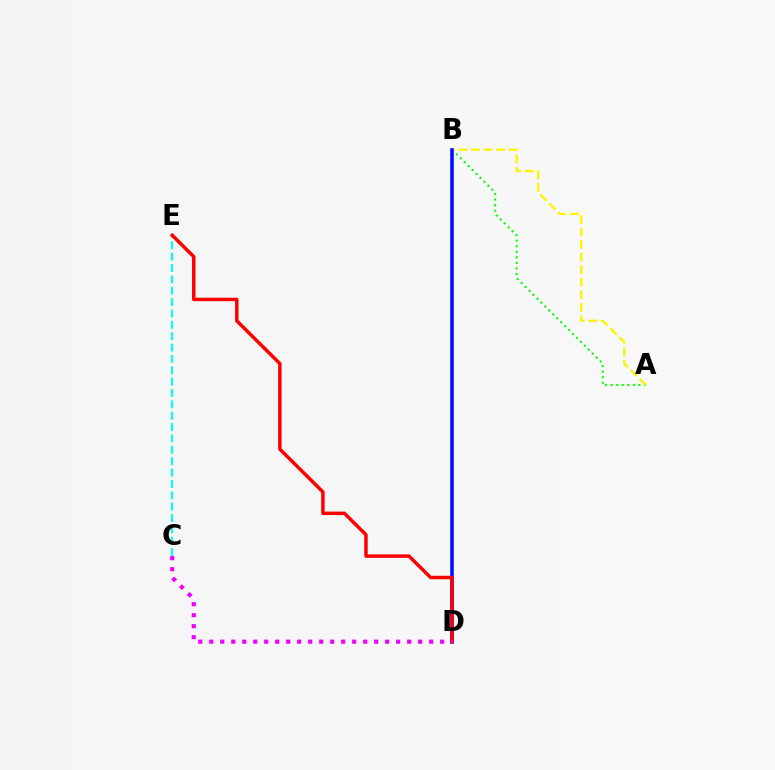{('A', 'B'): [{'color': '#08ff00', 'line_style': 'dotted', 'thickness': 1.51}, {'color': '#fcf500', 'line_style': 'dashed', 'thickness': 1.7}], ('C', 'E'): [{'color': '#00fff6', 'line_style': 'dashed', 'thickness': 1.54}], ('B', 'D'): [{'color': '#0010ff', 'line_style': 'solid', 'thickness': 2.57}], ('D', 'E'): [{'color': '#ff0000', 'line_style': 'solid', 'thickness': 2.49}], ('C', 'D'): [{'color': '#ee00ff', 'line_style': 'dotted', 'thickness': 2.99}]}